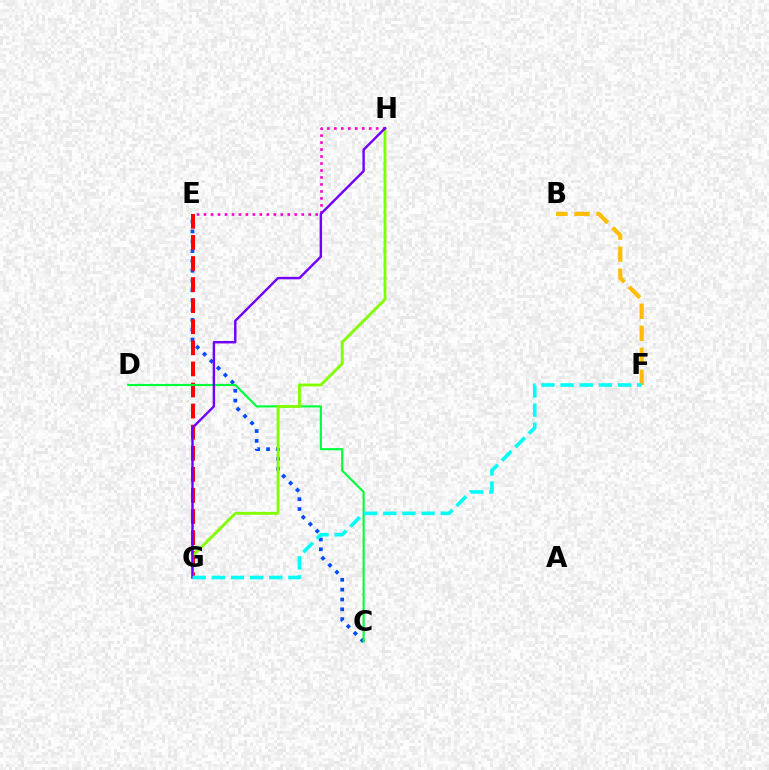{('C', 'E'): [{'color': '#004bff', 'line_style': 'dotted', 'thickness': 2.67}], ('E', 'G'): [{'color': '#ff0000', 'line_style': 'dashed', 'thickness': 2.86}], ('C', 'D'): [{'color': '#00ff39', 'line_style': 'solid', 'thickness': 1.54}], ('G', 'H'): [{'color': '#84ff00', 'line_style': 'solid', 'thickness': 2.08}, {'color': '#7200ff', 'line_style': 'solid', 'thickness': 1.75}], ('E', 'H'): [{'color': '#ff00cf', 'line_style': 'dotted', 'thickness': 1.9}], ('B', 'F'): [{'color': '#ffbd00', 'line_style': 'dashed', 'thickness': 2.99}], ('F', 'G'): [{'color': '#00fff6', 'line_style': 'dashed', 'thickness': 2.6}]}